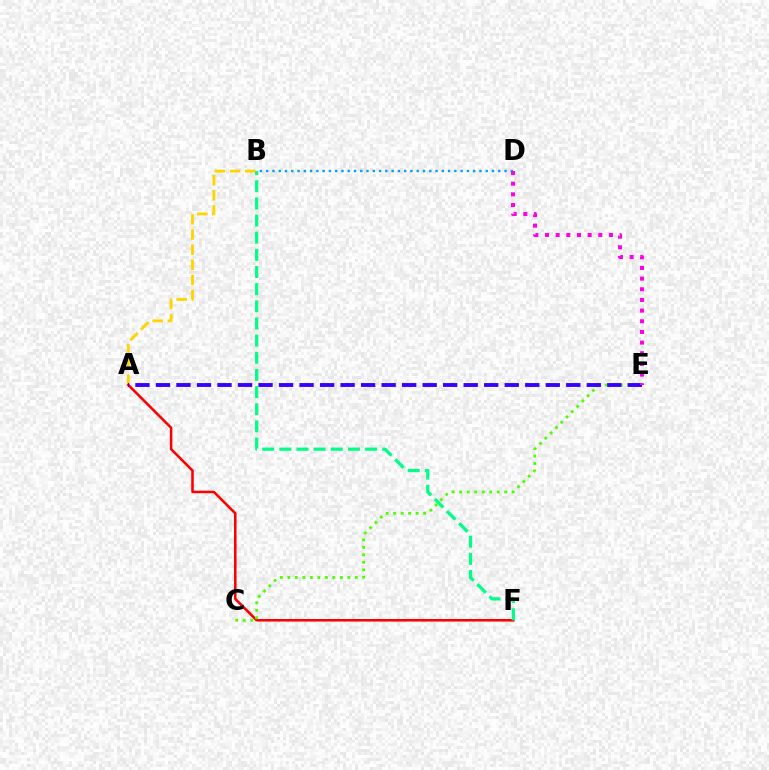{('A', 'B'): [{'color': '#ffd500', 'line_style': 'dashed', 'thickness': 2.06}], ('A', 'F'): [{'color': '#ff0000', 'line_style': 'solid', 'thickness': 1.84}], ('C', 'E'): [{'color': '#4fff00', 'line_style': 'dotted', 'thickness': 2.04}], ('B', 'D'): [{'color': '#009eff', 'line_style': 'dotted', 'thickness': 1.7}], ('A', 'E'): [{'color': '#3700ff', 'line_style': 'dashed', 'thickness': 2.79}], ('B', 'F'): [{'color': '#00ff86', 'line_style': 'dashed', 'thickness': 2.33}], ('D', 'E'): [{'color': '#ff00ed', 'line_style': 'dotted', 'thickness': 2.9}]}